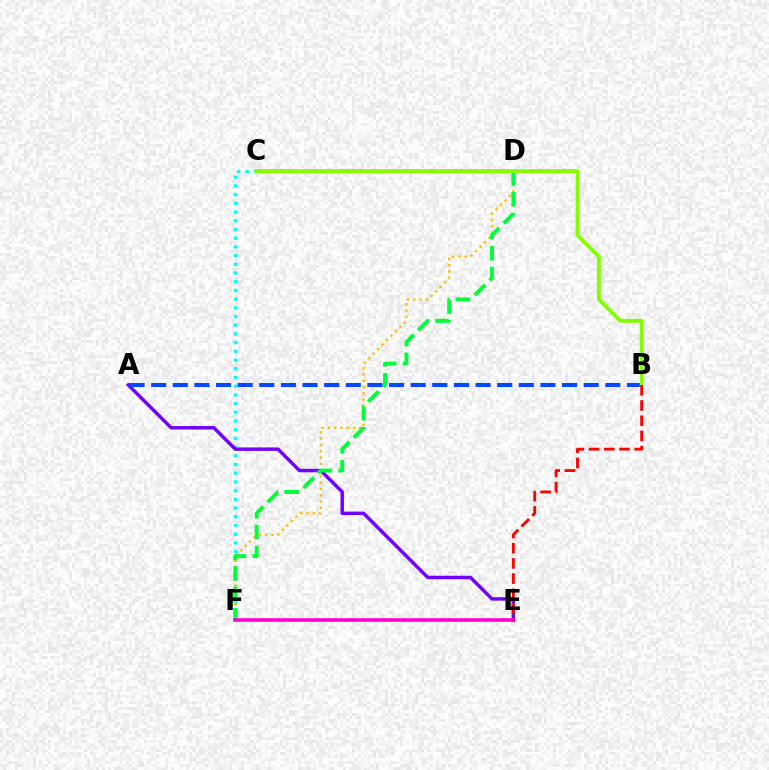{('C', 'F'): [{'color': '#00fff6', 'line_style': 'dotted', 'thickness': 2.37}], ('D', 'F'): [{'color': '#ffbd00', 'line_style': 'dotted', 'thickness': 1.71}, {'color': '#00ff39', 'line_style': 'dashed', 'thickness': 2.84}], ('A', 'E'): [{'color': '#7200ff', 'line_style': 'solid', 'thickness': 2.49}], ('A', 'B'): [{'color': '#004bff', 'line_style': 'dashed', 'thickness': 2.94}], ('B', 'C'): [{'color': '#84ff00', 'line_style': 'solid', 'thickness': 2.76}], ('E', 'F'): [{'color': '#ff00cf', 'line_style': 'solid', 'thickness': 2.59}], ('B', 'E'): [{'color': '#ff0000', 'line_style': 'dashed', 'thickness': 2.07}]}